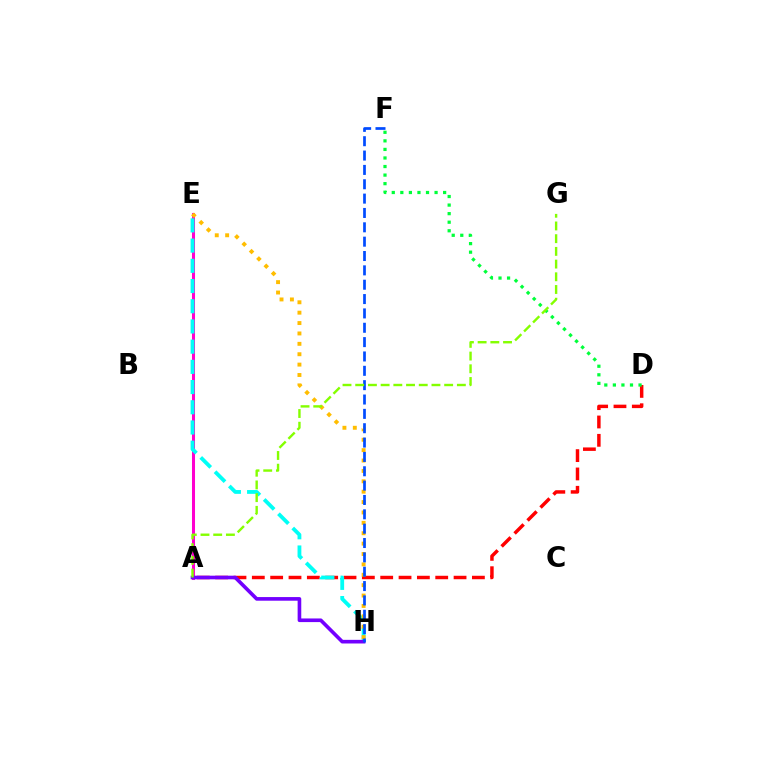{('A', 'D'): [{'color': '#ff0000', 'line_style': 'dashed', 'thickness': 2.49}], ('A', 'E'): [{'color': '#ff00cf', 'line_style': 'solid', 'thickness': 2.18}], ('D', 'F'): [{'color': '#00ff39', 'line_style': 'dotted', 'thickness': 2.33}], ('E', 'H'): [{'color': '#00fff6', 'line_style': 'dashed', 'thickness': 2.74}, {'color': '#ffbd00', 'line_style': 'dotted', 'thickness': 2.82}], ('A', 'H'): [{'color': '#7200ff', 'line_style': 'solid', 'thickness': 2.62}], ('F', 'H'): [{'color': '#004bff', 'line_style': 'dashed', 'thickness': 1.95}], ('A', 'G'): [{'color': '#84ff00', 'line_style': 'dashed', 'thickness': 1.73}]}